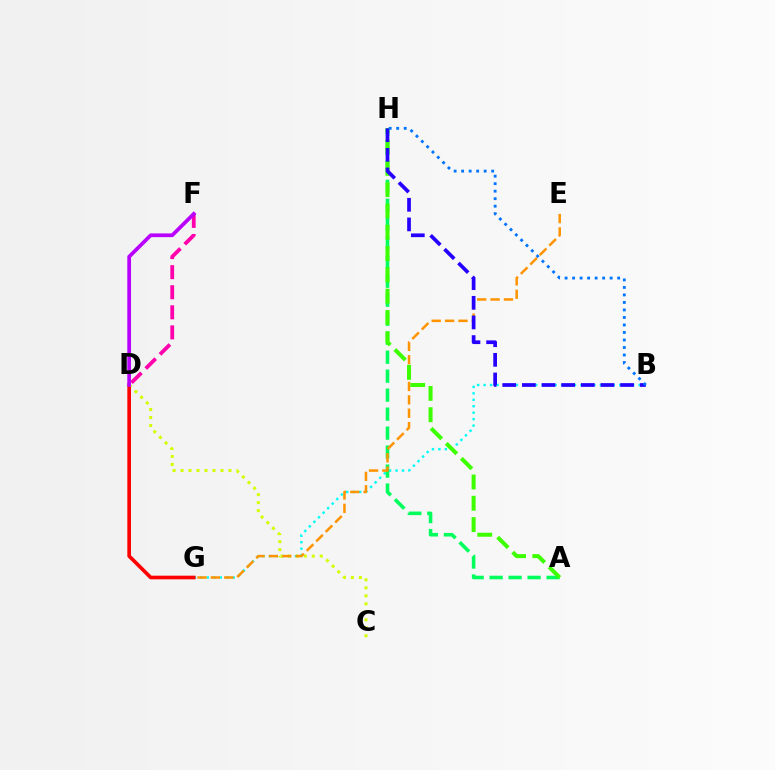{('B', 'G'): [{'color': '#00fff6', 'line_style': 'dotted', 'thickness': 1.75}], ('A', 'H'): [{'color': '#00ff5c', 'line_style': 'dashed', 'thickness': 2.58}, {'color': '#3dff00', 'line_style': 'dashed', 'thickness': 2.89}], ('C', 'D'): [{'color': '#d1ff00', 'line_style': 'dotted', 'thickness': 2.17}], ('E', 'G'): [{'color': '#ff9400', 'line_style': 'dashed', 'thickness': 1.82}], ('B', 'H'): [{'color': '#2500ff', 'line_style': 'dashed', 'thickness': 2.67}, {'color': '#0074ff', 'line_style': 'dotted', 'thickness': 2.04}], ('D', 'G'): [{'color': '#ff0000', 'line_style': 'solid', 'thickness': 2.63}], ('D', 'F'): [{'color': '#ff00ac', 'line_style': 'dashed', 'thickness': 2.73}, {'color': '#b900ff', 'line_style': 'solid', 'thickness': 2.69}]}